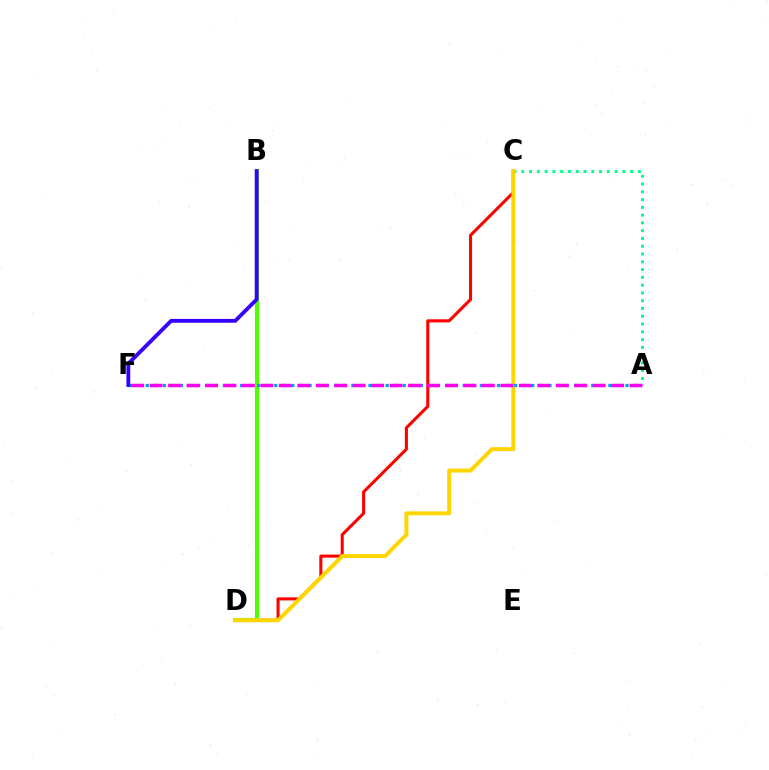{('A', 'C'): [{'color': '#00ff86', 'line_style': 'dotted', 'thickness': 2.11}], ('C', 'D'): [{'color': '#ff0000', 'line_style': 'solid', 'thickness': 2.2}, {'color': '#ffd500', 'line_style': 'solid', 'thickness': 2.86}], ('B', 'D'): [{'color': '#4fff00', 'line_style': 'solid', 'thickness': 2.97}], ('A', 'F'): [{'color': '#009eff', 'line_style': 'dotted', 'thickness': 2.33}, {'color': '#ff00ed', 'line_style': 'dashed', 'thickness': 2.51}], ('B', 'F'): [{'color': '#3700ff', 'line_style': 'solid', 'thickness': 2.77}]}